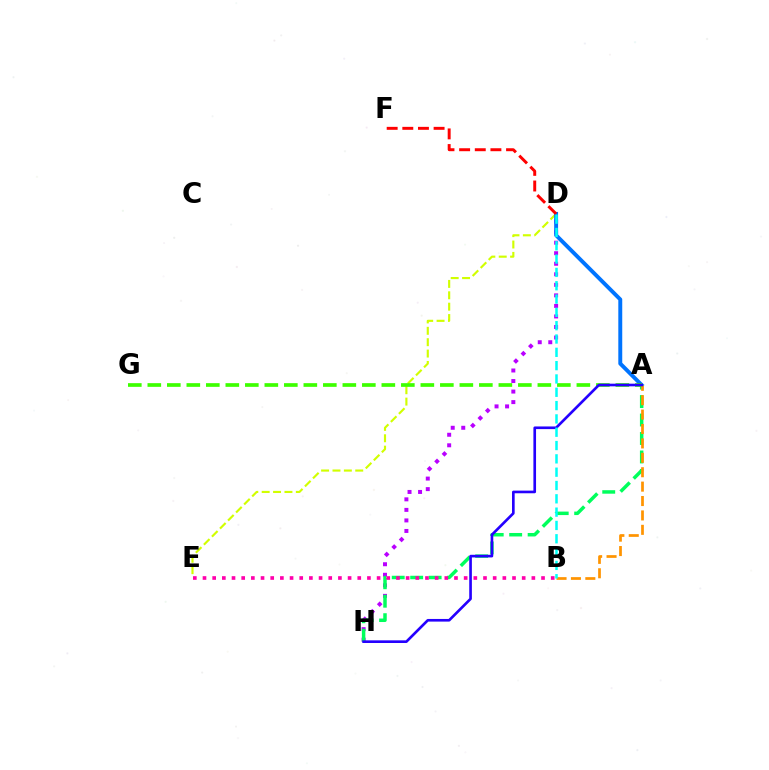{('D', 'H'): [{'color': '#b900ff', 'line_style': 'dotted', 'thickness': 2.86}], ('D', 'E'): [{'color': '#d1ff00', 'line_style': 'dashed', 'thickness': 1.55}], ('A', 'H'): [{'color': '#00ff5c', 'line_style': 'dashed', 'thickness': 2.51}, {'color': '#2500ff', 'line_style': 'solid', 'thickness': 1.91}], ('B', 'E'): [{'color': '#ff00ac', 'line_style': 'dotted', 'thickness': 2.63}], ('A', 'D'): [{'color': '#0074ff', 'line_style': 'solid', 'thickness': 2.83}], ('A', 'G'): [{'color': '#3dff00', 'line_style': 'dashed', 'thickness': 2.65}], ('A', 'B'): [{'color': '#ff9400', 'line_style': 'dashed', 'thickness': 1.96}], ('D', 'F'): [{'color': '#ff0000', 'line_style': 'dashed', 'thickness': 2.12}], ('B', 'D'): [{'color': '#00fff6', 'line_style': 'dashed', 'thickness': 1.81}]}